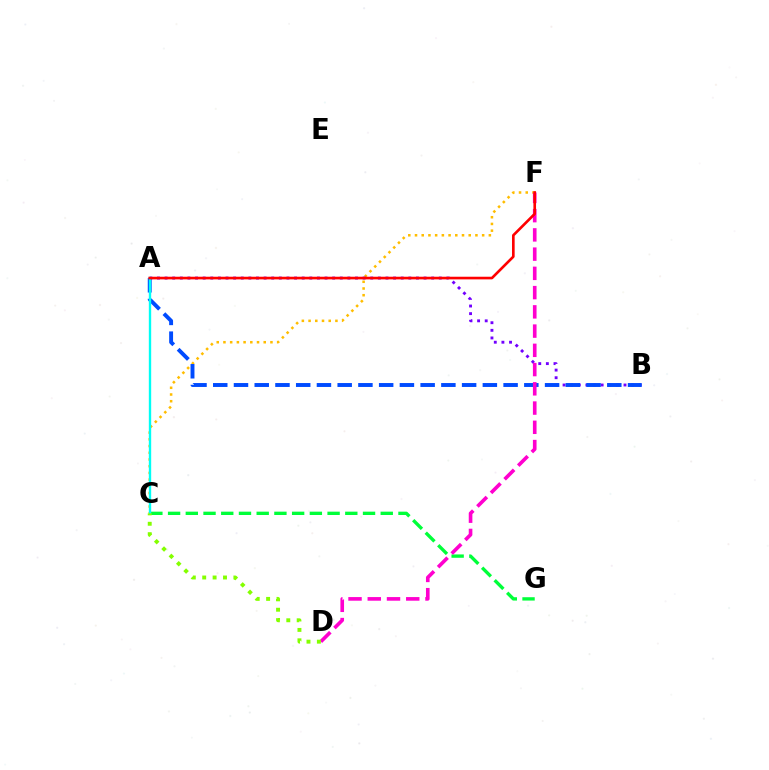{('C', 'G'): [{'color': '#00ff39', 'line_style': 'dashed', 'thickness': 2.41}], ('C', 'F'): [{'color': '#ffbd00', 'line_style': 'dotted', 'thickness': 1.82}], ('A', 'B'): [{'color': '#7200ff', 'line_style': 'dotted', 'thickness': 2.07}, {'color': '#004bff', 'line_style': 'dashed', 'thickness': 2.82}], ('D', 'F'): [{'color': '#ff00cf', 'line_style': 'dashed', 'thickness': 2.61}], ('A', 'C'): [{'color': '#00fff6', 'line_style': 'solid', 'thickness': 1.7}], ('A', 'F'): [{'color': '#ff0000', 'line_style': 'solid', 'thickness': 1.9}], ('C', 'D'): [{'color': '#84ff00', 'line_style': 'dotted', 'thickness': 2.82}]}